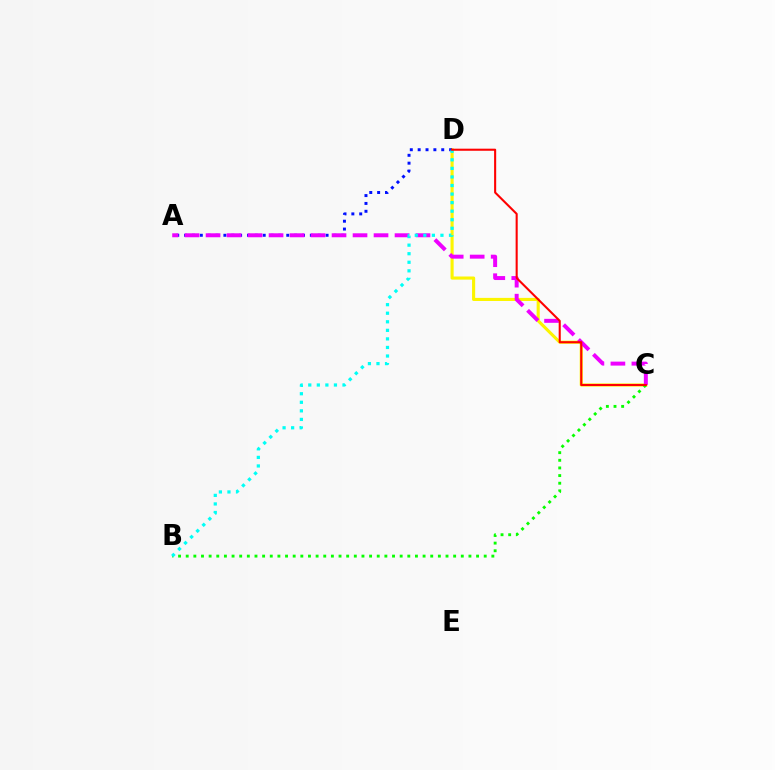{('C', 'D'): [{'color': '#fcf500', 'line_style': 'solid', 'thickness': 2.24}, {'color': '#ff0000', 'line_style': 'solid', 'thickness': 1.5}], ('A', 'D'): [{'color': '#0010ff', 'line_style': 'dotted', 'thickness': 2.14}], ('A', 'C'): [{'color': '#ee00ff', 'line_style': 'dashed', 'thickness': 2.85}], ('B', 'C'): [{'color': '#08ff00', 'line_style': 'dotted', 'thickness': 2.08}], ('B', 'D'): [{'color': '#00fff6', 'line_style': 'dotted', 'thickness': 2.33}]}